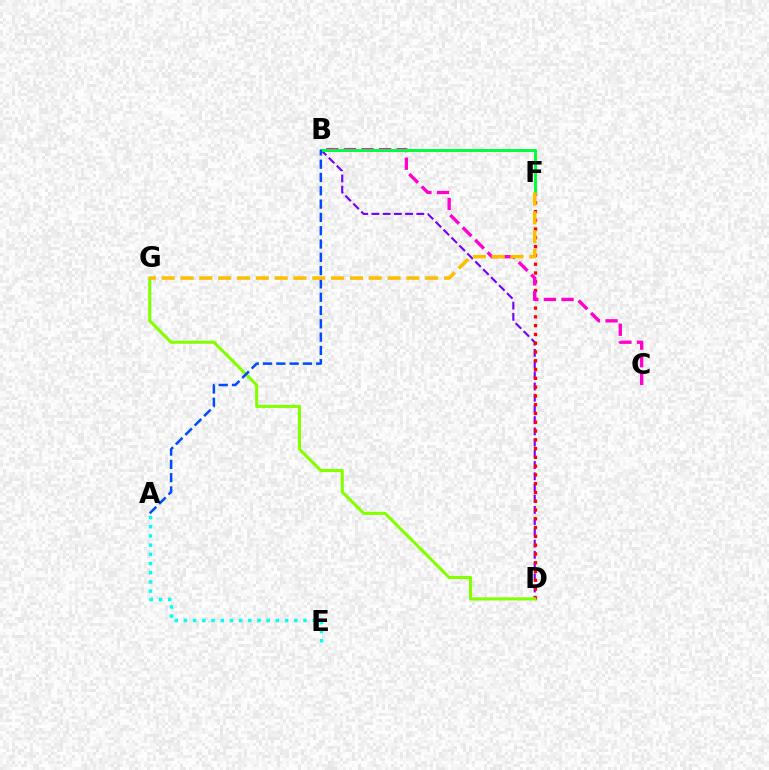{('B', 'D'): [{'color': '#7200ff', 'line_style': 'dashed', 'thickness': 1.52}], ('D', 'F'): [{'color': '#ff0000', 'line_style': 'dotted', 'thickness': 2.39}], ('B', 'C'): [{'color': '#ff00cf', 'line_style': 'dashed', 'thickness': 2.39}], ('D', 'G'): [{'color': '#84ff00', 'line_style': 'solid', 'thickness': 2.23}], ('A', 'E'): [{'color': '#00fff6', 'line_style': 'dotted', 'thickness': 2.5}], ('B', 'F'): [{'color': '#00ff39', 'line_style': 'solid', 'thickness': 2.12}], ('A', 'B'): [{'color': '#004bff', 'line_style': 'dashed', 'thickness': 1.81}], ('F', 'G'): [{'color': '#ffbd00', 'line_style': 'dashed', 'thickness': 2.56}]}